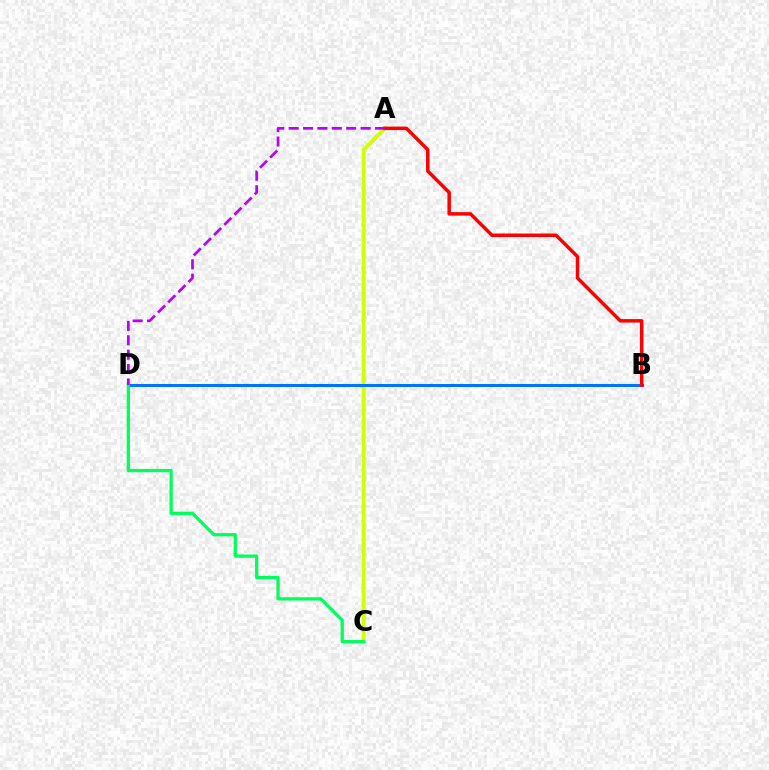{('A', 'C'): [{'color': '#d1ff00', 'line_style': 'solid', 'thickness': 2.76}], ('B', 'D'): [{'color': '#0074ff', 'line_style': 'solid', 'thickness': 2.18}], ('A', 'B'): [{'color': '#ff0000', 'line_style': 'solid', 'thickness': 2.5}], ('C', 'D'): [{'color': '#00ff5c', 'line_style': 'solid', 'thickness': 2.34}], ('A', 'D'): [{'color': '#b900ff', 'line_style': 'dashed', 'thickness': 1.95}]}